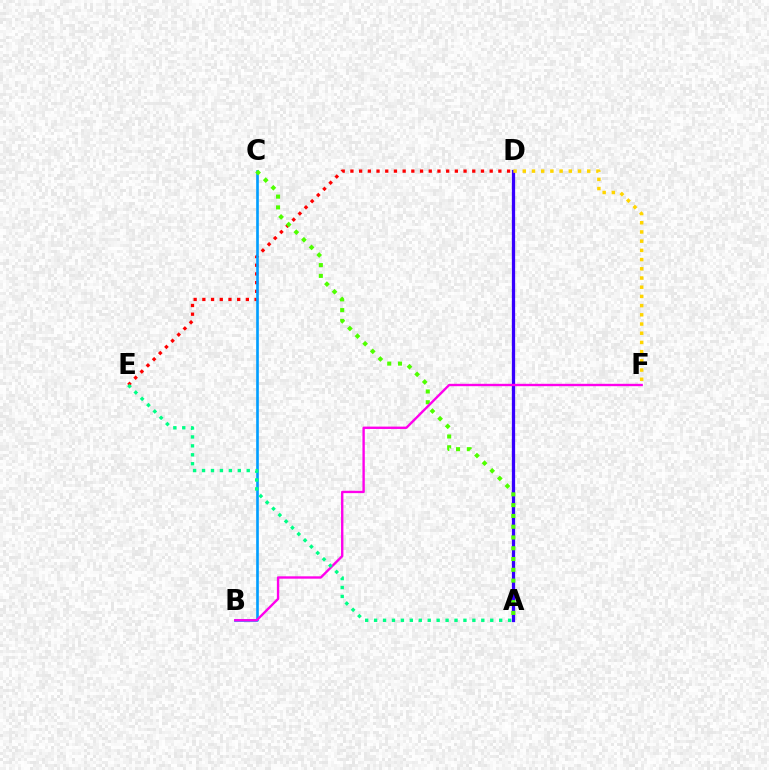{('D', 'E'): [{'color': '#ff0000', 'line_style': 'dotted', 'thickness': 2.36}], ('B', 'C'): [{'color': '#009eff', 'line_style': 'solid', 'thickness': 1.91}], ('A', 'D'): [{'color': '#3700ff', 'line_style': 'solid', 'thickness': 2.35}], ('A', 'C'): [{'color': '#4fff00', 'line_style': 'dotted', 'thickness': 2.93}], ('B', 'F'): [{'color': '#ff00ed', 'line_style': 'solid', 'thickness': 1.71}], ('A', 'E'): [{'color': '#00ff86', 'line_style': 'dotted', 'thickness': 2.43}], ('D', 'F'): [{'color': '#ffd500', 'line_style': 'dotted', 'thickness': 2.5}]}